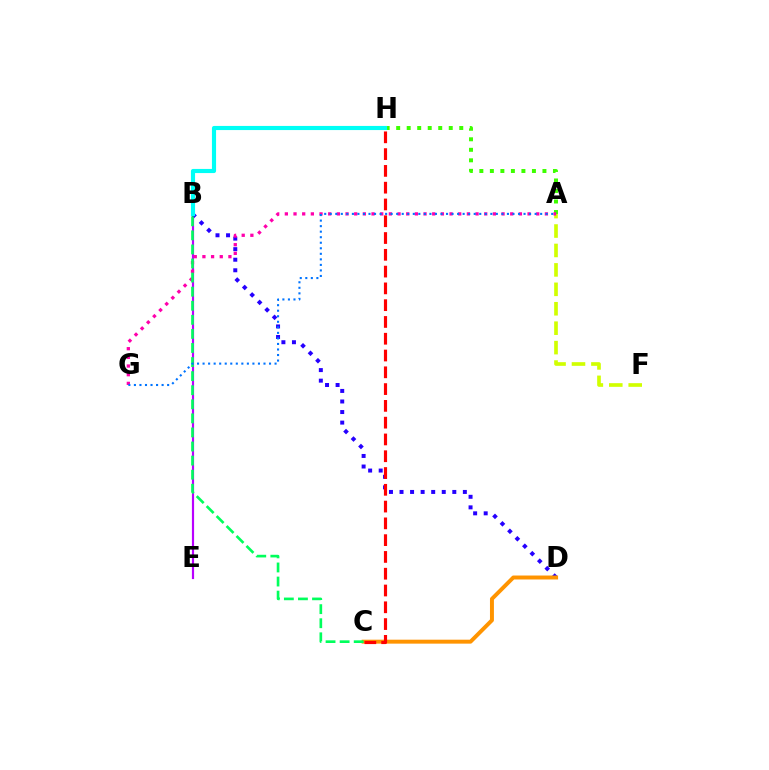{('B', 'E'): [{'color': '#b900ff', 'line_style': 'solid', 'thickness': 1.57}], ('B', 'D'): [{'color': '#2500ff', 'line_style': 'dotted', 'thickness': 2.87}], ('C', 'D'): [{'color': '#ff9400', 'line_style': 'solid', 'thickness': 2.84}], ('A', 'H'): [{'color': '#3dff00', 'line_style': 'dotted', 'thickness': 2.86}], ('A', 'F'): [{'color': '#d1ff00', 'line_style': 'dashed', 'thickness': 2.64}], ('A', 'G'): [{'color': '#ff00ac', 'line_style': 'dotted', 'thickness': 2.36}, {'color': '#0074ff', 'line_style': 'dotted', 'thickness': 1.5}], ('B', 'C'): [{'color': '#00ff5c', 'line_style': 'dashed', 'thickness': 1.91}], ('C', 'H'): [{'color': '#ff0000', 'line_style': 'dashed', 'thickness': 2.28}], ('B', 'H'): [{'color': '#00fff6', 'line_style': 'solid', 'thickness': 2.97}]}